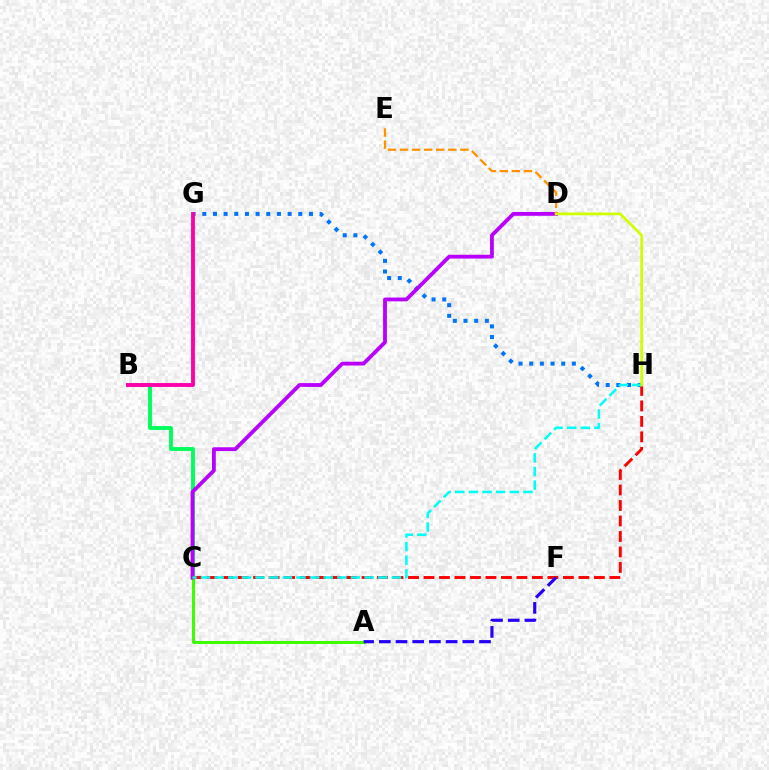{('G', 'H'): [{'color': '#0074ff', 'line_style': 'dotted', 'thickness': 2.9}], ('B', 'C'): [{'color': '#00ff5c', 'line_style': 'solid', 'thickness': 2.8}], ('B', 'G'): [{'color': '#ff00ac', 'line_style': 'solid', 'thickness': 2.79}], ('A', 'C'): [{'color': '#3dff00', 'line_style': 'solid', 'thickness': 2.16}], ('C', 'D'): [{'color': '#b900ff', 'line_style': 'solid', 'thickness': 2.74}], ('C', 'H'): [{'color': '#ff0000', 'line_style': 'dashed', 'thickness': 2.1}, {'color': '#00fff6', 'line_style': 'dashed', 'thickness': 1.85}], ('D', 'E'): [{'color': '#ff9400', 'line_style': 'dashed', 'thickness': 1.64}], ('D', 'H'): [{'color': '#d1ff00', 'line_style': 'solid', 'thickness': 2.0}], ('A', 'F'): [{'color': '#2500ff', 'line_style': 'dashed', 'thickness': 2.27}]}